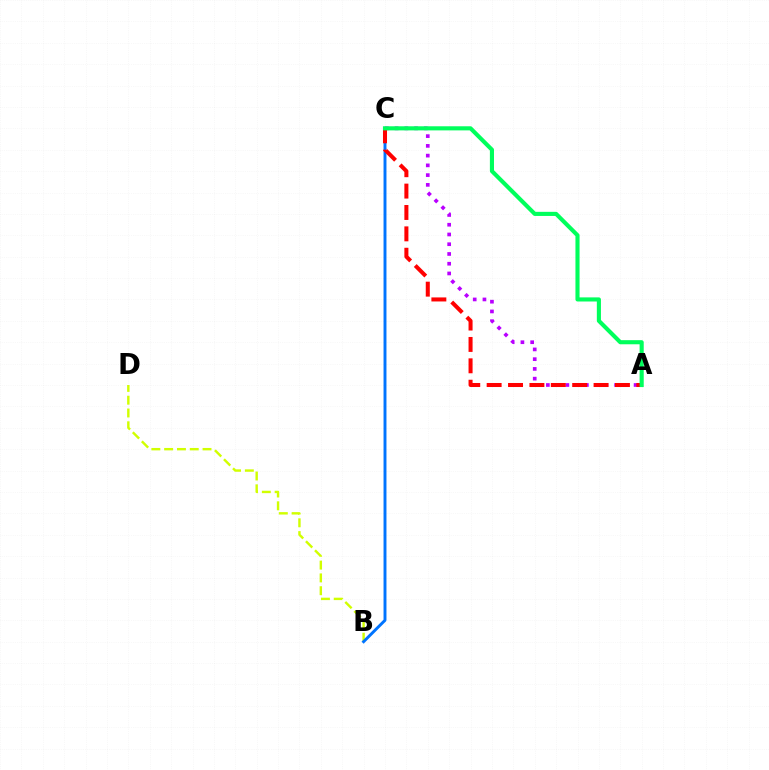{('B', 'D'): [{'color': '#d1ff00', 'line_style': 'dashed', 'thickness': 1.74}], ('B', 'C'): [{'color': '#0074ff', 'line_style': 'solid', 'thickness': 2.11}], ('A', 'C'): [{'color': '#b900ff', 'line_style': 'dotted', 'thickness': 2.65}, {'color': '#ff0000', 'line_style': 'dashed', 'thickness': 2.9}, {'color': '#00ff5c', 'line_style': 'solid', 'thickness': 2.96}]}